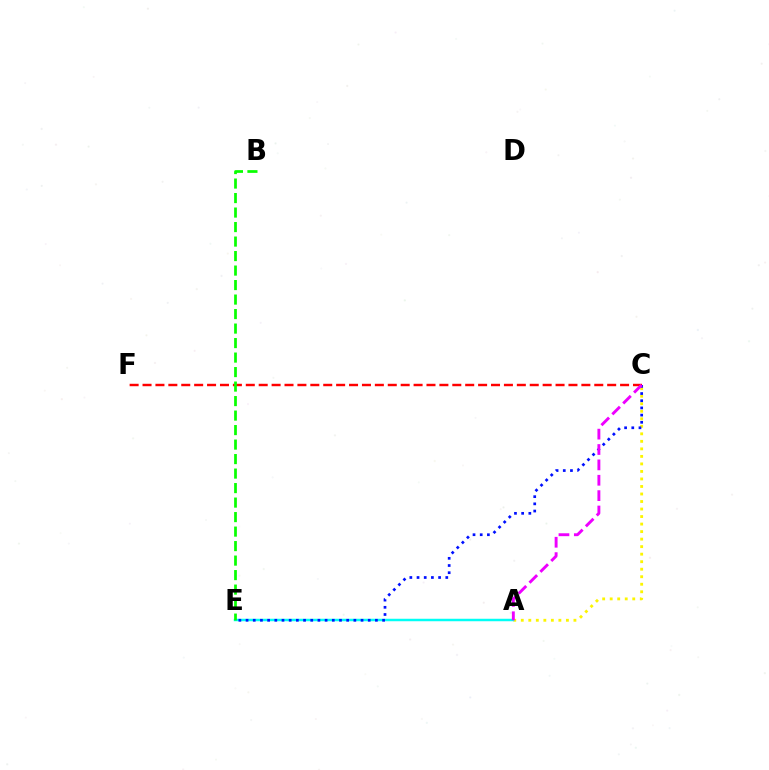{('A', 'C'): [{'color': '#fcf500', 'line_style': 'dotted', 'thickness': 2.04}, {'color': '#ee00ff', 'line_style': 'dashed', 'thickness': 2.09}], ('A', 'E'): [{'color': '#00fff6', 'line_style': 'solid', 'thickness': 1.78}], ('C', 'F'): [{'color': '#ff0000', 'line_style': 'dashed', 'thickness': 1.75}], ('C', 'E'): [{'color': '#0010ff', 'line_style': 'dotted', 'thickness': 1.95}], ('B', 'E'): [{'color': '#08ff00', 'line_style': 'dashed', 'thickness': 1.97}]}